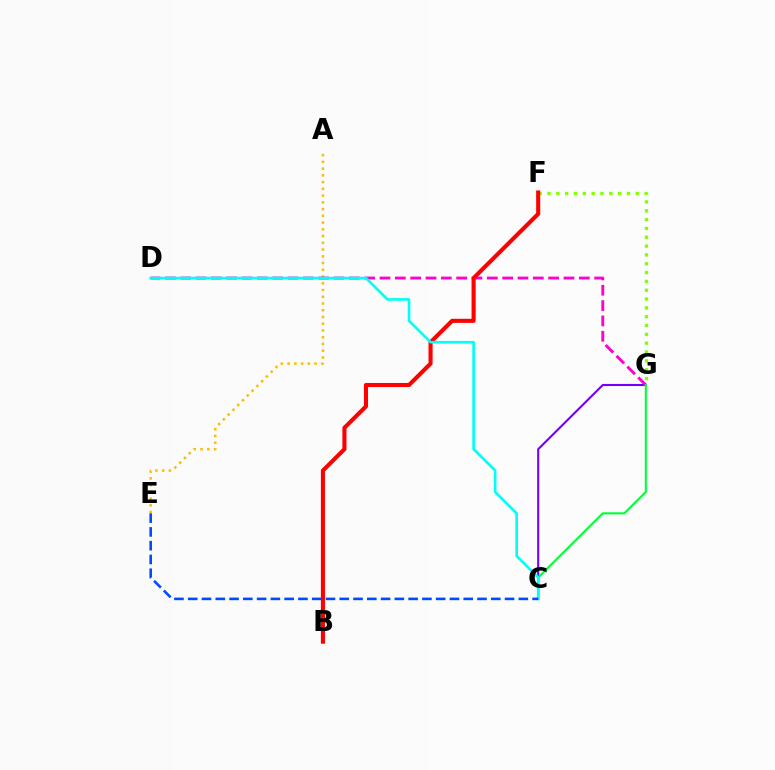{('C', 'G'): [{'color': '#7200ff', 'line_style': 'solid', 'thickness': 1.5}, {'color': '#00ff39', 'line_style': 'solid', 'thickness': 1.51}], ('F', 'G'): [{'color': '#84ff00', 'line_style': 'dotted', 'thickness': 2.4}], ('A', 'E'): [{'color': '#ffbd00', 'line_style': 'dotted', 'thickness': 1.83}], ('D', 'G'): [{'color': '#ff00cf', 'line_style': 'dashed', 'thickness': 2.08}], ('B', 'F'): [{'color': '#ff0000', 'line_style': 'solid', 'thickness': 2.95}], ('C', 'D'): [{'color': '#00fff6', 'line_style': 'solid', 'thickness': 1.9}], ('C', 'E'): [{'color': '#004bff', 'line_style': 'dashed', 'thickness': 1.87}]}